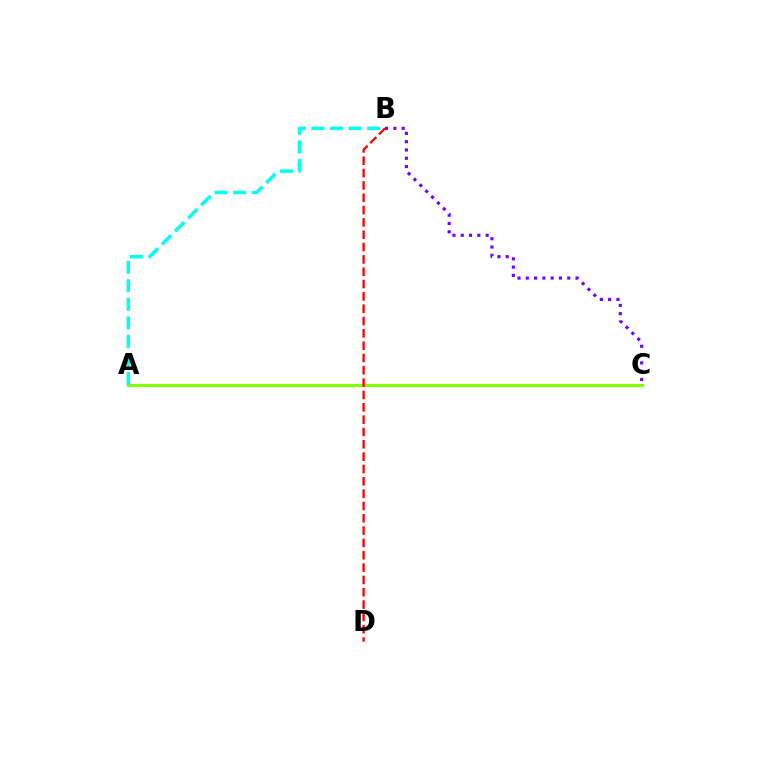{('A', 'C'): [{'color': '#84ff00', 'line_style': 'solid', 'thickness': 2.3}], ('B', 'D'): [{'color': '#ff0000', 'line_style': 'dashed', 'thickness': 1.67}], ('A', 'B'): [{'color': '#00fff6', 'line_style': 'dashed', 'thickness': 2.52}], ('B', 'C'): [{'color': '#7200ff', 'line_style': 'dotted', 'thickness': 2.25}]}